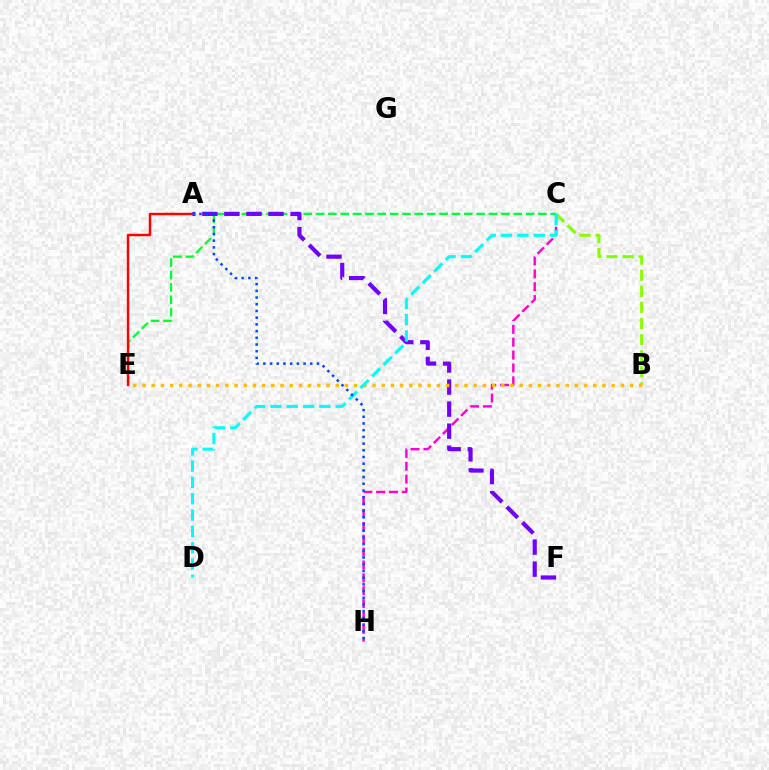{('C', 'H'): [{'color': '#ff00cf', 'line_style': 'dashed', 'thickness': 1.75}], ('B', 'C'): [{'color': '#84ff00', 'line_style': 'dashed', 'thickness': 2.19}], ('C', 'E'): [{'color': '#00ff39', 'line_style': 'dashed', 'thickness': 1.68}], ('A', 'E'): [{'color': '#ff0000', 'line_style': 'solid', 'thickness': 1.75}], ('A', 'F'): [{'color': '#7200ff', 'line_style': 'dashed', 'thickness': 3.0}], ('B', 'E'): [{'color': '#ffbd00', 'line_style': 'dotted', 'thickness': 2.5}], ('C', 'D'): [{'color': '#00fff6', 'line_style': 'dashed', 'thickness': 2.22}], ('A', 'H'): [{'color': '#004bff', 'line_style': 'dotted', 'thickness': 1.82}]}